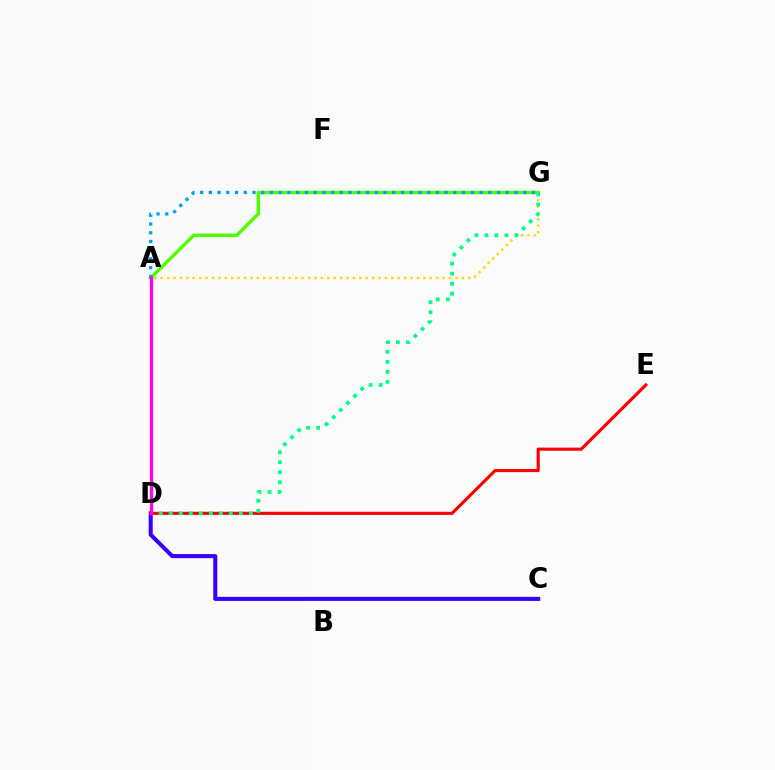{('C', 'D'): [{'color': '#3700ff', 'line_style': 'solid', 'thickness': 2.93}], ('D', 'E'): [{'color': '#ff0000', 'line_style': 'solid', 'thickness': 2.25}], ('A', 'G'): [{'color': '#4fff00', 'line_style': 'solid', 'thickness': 2.46}, {'color': '#ffd500', 'line_style': 'dotted', 'thickness': 1.74}, {'color': '#009eff', 'line_style': 'dotted', 'thickness': 2.37}], ('D', 'G'): [{'color': '#00ff86', 'line_style': 'dotted', 'thickness': 2.72}], ('A', 'D'): [{'color': '#ff00ed', 'line_style': 'solid', 'thickness': 2.36}]}